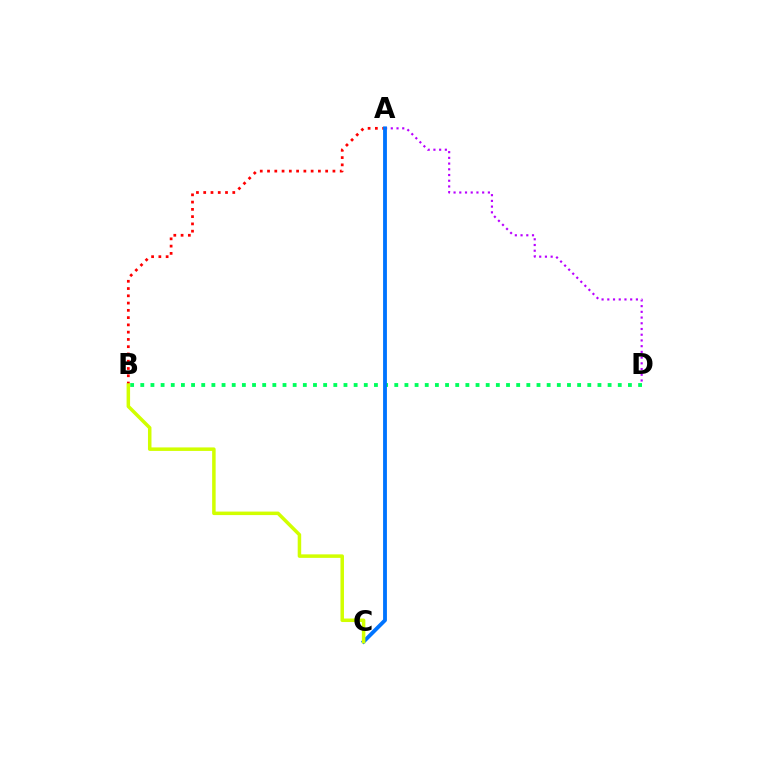{('A', 'B'): [{'color': '#ff0000', 'line_style': 'dotted', 'thickness': 1.97}], ('A', 'D'): [{'color': '#b900ff', 'line_style': 'dotted', 'thickness': 1.55}], ('B', 'D'): [{'color': '#00ff5c', 'line_style': 'dotted', 'thickness': 2.76}], ('A', 'C'): [{'color': '#0074ff', 'line_style': 'solid', 'thickness': 2.76}], ('B', 'C'): [{'color': '#d1ff00', 'line_style': 'solid', 'thickness': 2.52}]}